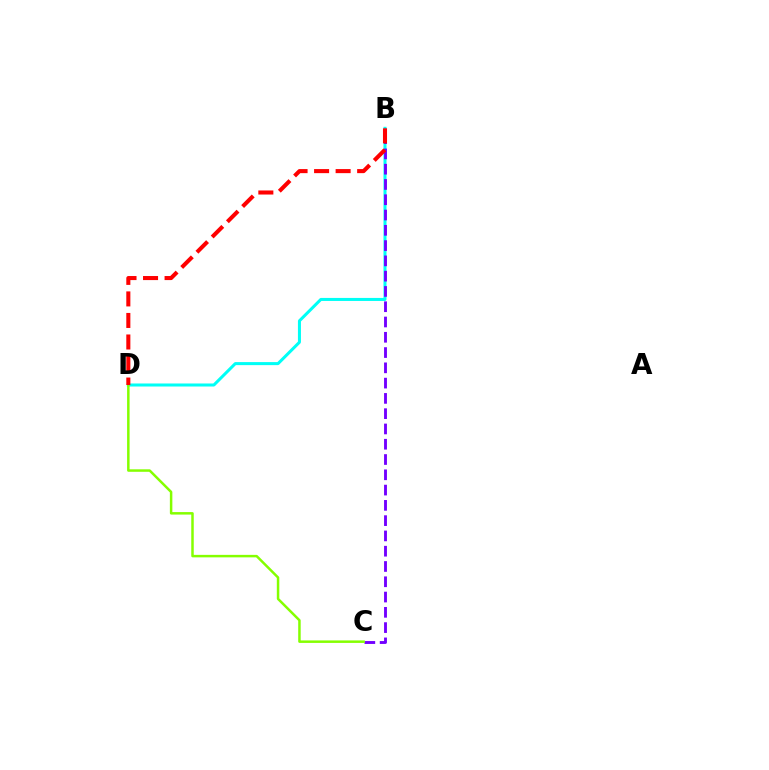{('B', 'D'): [{'color': '#00fff6', 'line_style': 'solid', 'thickness': 2.18}, {'color': '#ff0000', 'line_style': 'dashed', 'thickness': 2.93}], ('B', 'C'): [{'color': '#7200ff', 'line_style': 'dashed', 'thickness': 2.08}], ('C', 'D'): [{'color': '#84ff00', 'line_style': 'solid', 'thickness': 1.79}]}